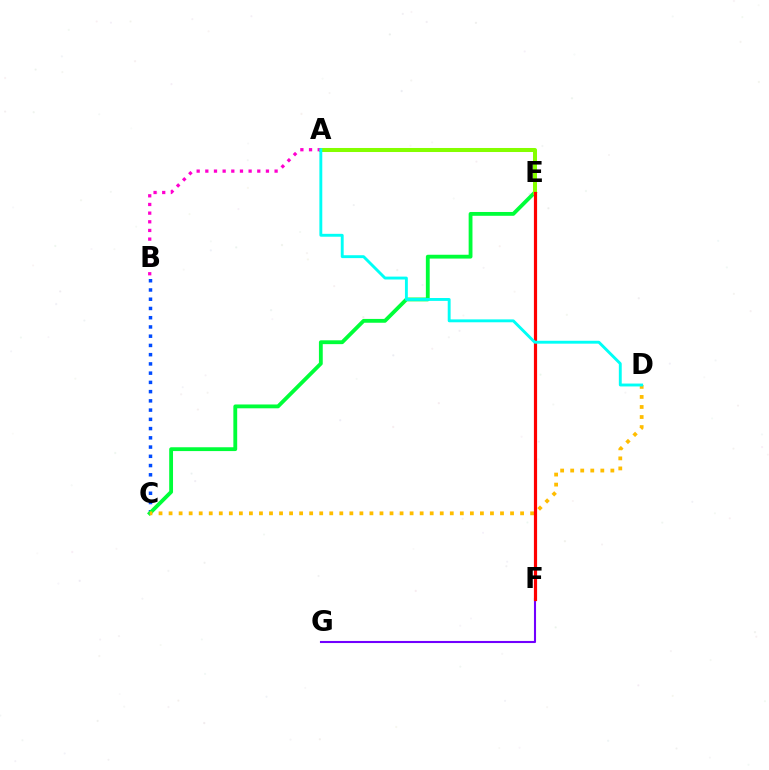{('F', 'G'): [{'color': '#7200ff', 'line_style': 'solid', 'thickness': 1.51}], ('B', 'C'): [{'color': '#004bff', 'line_style': 'dotted', 'thickness': 2.51}], ('C', 'E'): [{'color': '#00ff39', 'line_style': 'solid', 'thickness': 2.75}], ('A', 'E'): [{'color': '#84ff00', 'line_style': 'solid', 'thickness': 2.9}], ('A', 'B'): [{'color': '#ff00cf', 'line_style': 'dotted', 'thickness': 2.35}], ('C', 'D'): [{'color': '#ffbd00', 'line_style': 'dotted', 'thickness': 2.73}], ('E', 'F'): [{'color': '#ff0000', 'line_style': 'solid', 'thickness': 2.3}], ('A', 'D'): [{'color': '#00fff6', 'line_style': 'solid', 'thickness': 2.08}]}